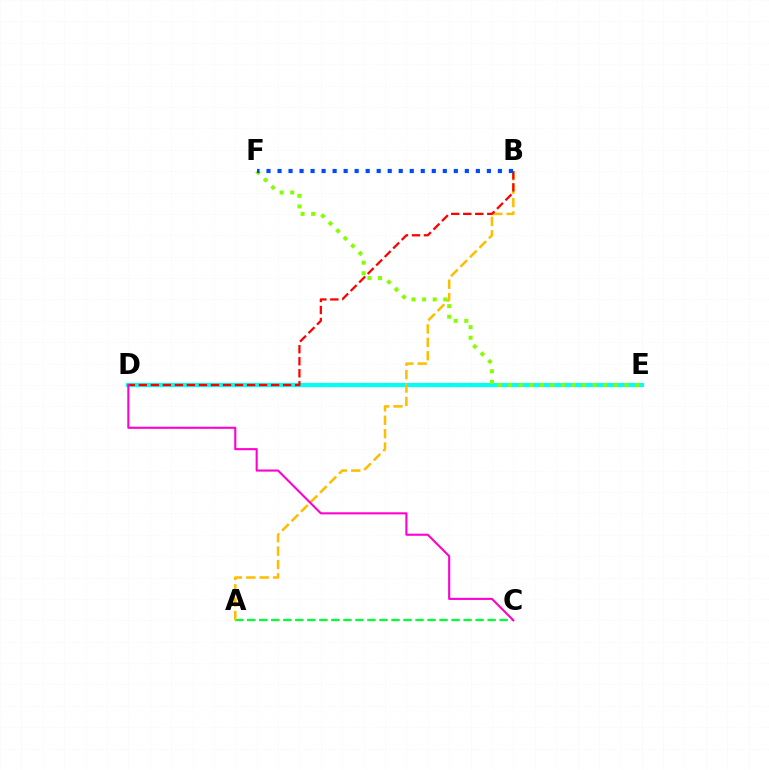{('D', 'E'): [{'color': '#7200ff', 'line_style': 'solid', 'thickness': 2.19}, {'color': '#00fff6', 'line_style': 'solid', 'thickness': 3.0}], ('A', 'C'): [{'color': '#00ff39', 'line_style': 'dashed', 'thickness': 1.63}], ('E', 'F'): [{'color': '#84ff00', 'line_style': 'dotted', 'thickness': 2.88}], ('A', 'B'): [{'color': '#ffbd00', 'line_style': 'dashed', 'thickness': 1.82}], ('B', 'D'): [{'color': '#ff0000', 'line_style': 'dashed', 'thickness': 1.63}], ('B', 'F'): [{'color': '#004bff', 'line_style': 'dotted', 'thickness': 2.99}], ('C', 'D'): [{'color': '#ff00cf', 'line_style': 'solid', 'thickness': 1.51}]}